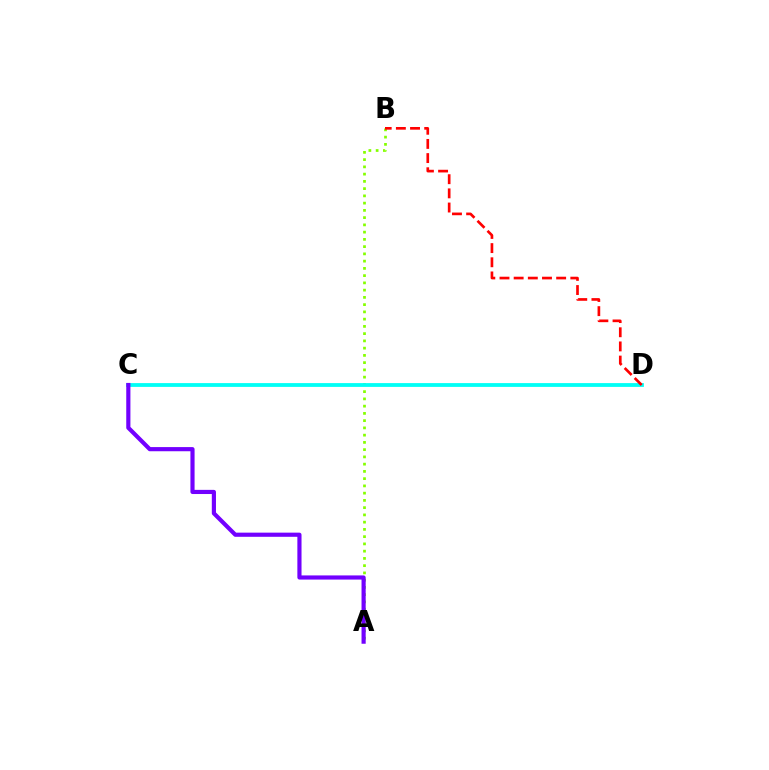{('A', 'B'): [{'color': '#84ff00', 'line_style': 'dotted', 'thickness': 1.97}], ('C', 'D'): [{'color': '#00fff6', 'line_style': 'solid', 'thickness': 2.73}], ('B', 'D'): [{'color': '#ff0000', 'line_style': 'dashed', 'thickness': 1.92}], ('A', 'C'): [{'color': '#7200ff', 'line_style': 'solid', 'thickness': 2.99}]}